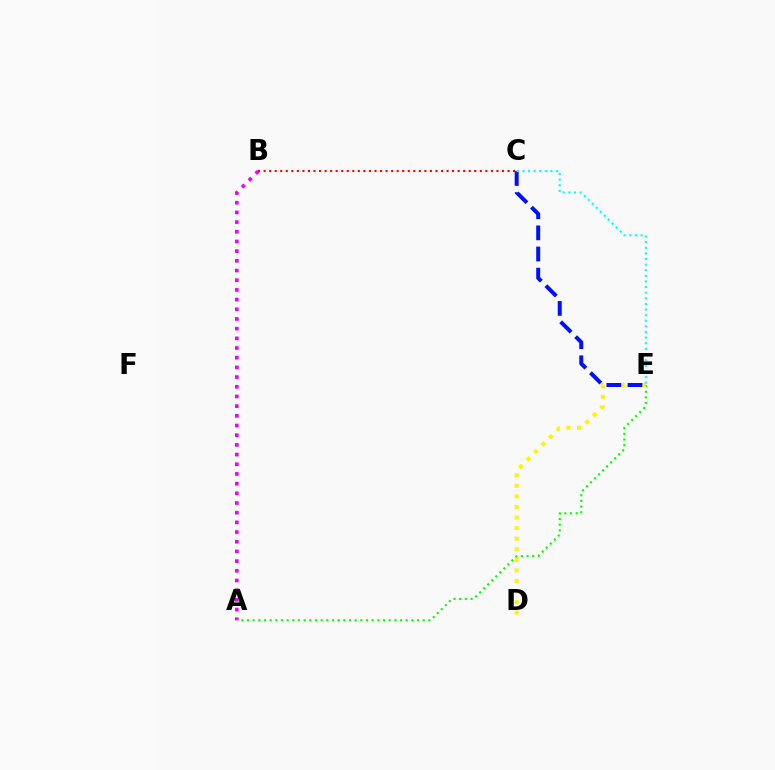{('A', 'B'): [{'color': '#ee00ff', 'line_style': 'dotted', 'thickness': 2.63}], ('A', 'E'): [{'color': '#08ff00', 'line_style': 'dotted', 'thickness': 1.54}], ('D', 'E'): [{'color': '#fcf500', 'line_style': 'dotted', 'thickness': 2.87}], ('C', 'E'): [{'color': '#0010ff', 'line_style': 'dashed', 'thickness': 2.87}, {'color': '#00fff6', 'line_style': 'dotted', 'thickness': 1.53}], ('B', 'C'): [{'color': '#ff0000', 'line_style': 'dotted', 'thickness': 1.51}]}